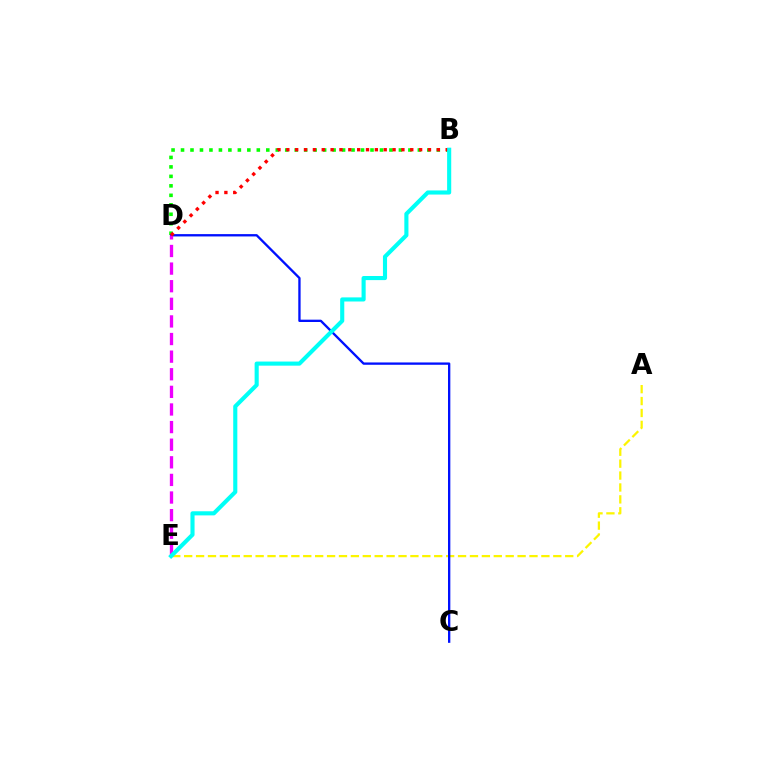{('B', 'D'): [{'color': '#08ff00', 'line_style': 'dotted', 'thickness': 2.57}, {'color': '#ff0000', 'line_style': 'dotted', 'thickness': 2.41}], ('A', 'E'): [{'color': '#fcf500', 'line_style': 'dashed', 'thickness': 1.62}], ('C', 'D'): [{'color': '#0010ff', 'line_style': 'solid', 'thickness': 1.67}], ('D', 'E'): [{'color': '#ee00ff', 'line_style': 'dashed', 'thickness': 2.39}], ('B', 'E'): [{'color': '#00fff6', 'line_style': 'solid', 'thickness': 2.96}]}